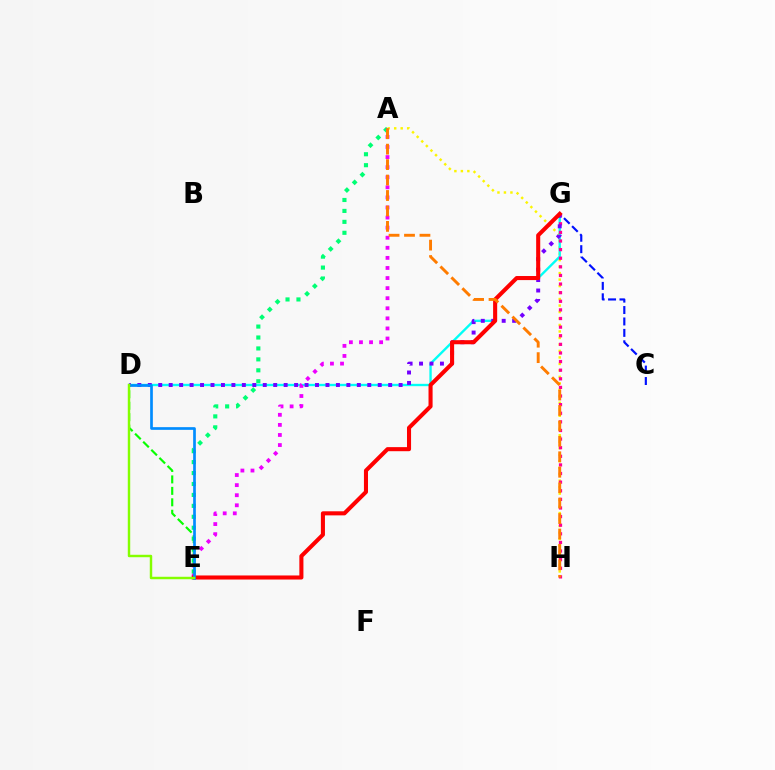{('A', 'E'): [{'color': '#00ff74', 'line_style': 'dotted', 'thickness': 2.97}, {'color': '#ee00ff', 'line_style': 'dotted', 'thickness': 2.74}], ('A', 'H'): [{'color': '#fcf500', 'line_style': 'dotted', 'thickness': 1.76}, {'color': '#ff7c00', 'line_style': 'dashed', 'thickness': 2.1}], ('D', 'G'): [{'color': '#00fff6', 'line_style': 'solid', 'thickness': 1.7}, {'color': '#7200ff', 'line_style': 'dotted', 'thickness': 2.84}], ('C', 'G'): [{'color': '#0010ff', 'line_style': 'dashed', 'thickness': 1.55}], ('G', 'H'): [{'color': '#ff0094', 'line_style': 'dotted', 'thickness': 2.34}], ('D', 'E'): [{'color': '#08ff00', 'line_style': 'dashed', 'thickness': 1.56}, {'color': '#008cff', 'line_style': 'solid', 'thickness': 1.94}, {'color': '#84ff00', 'line_style': 'solid', 'thickness': 1.76}], ('E', 'G'): [{'color': '#ff0000', 'line_style': 'solid', 'thickness': 2.93}]}